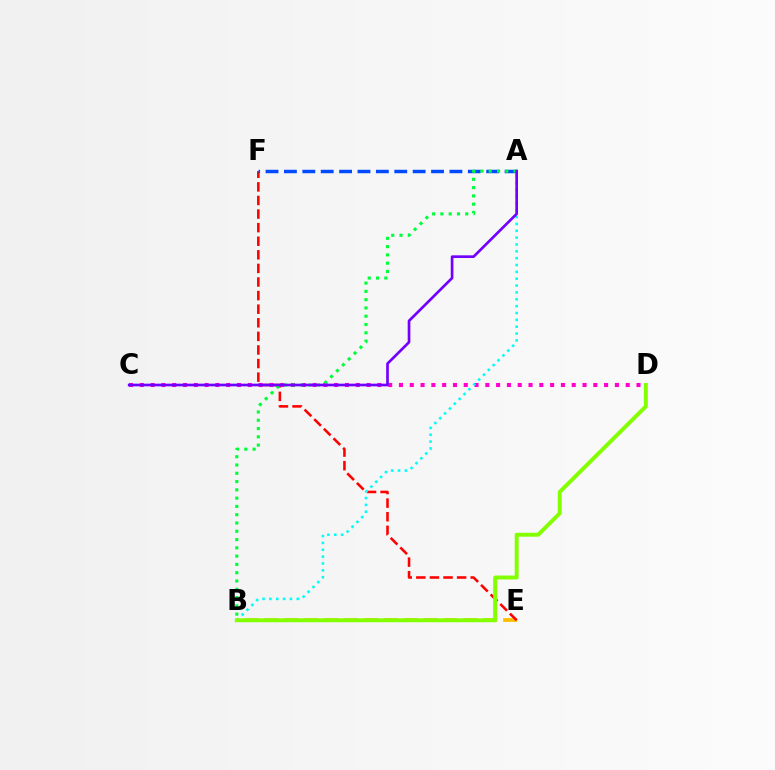{('B', 'E'): [{'color': '#ffbd00', 'line_style': 'dashed', 'thickness': 2.7}], ('E', 'F'): [{'color': '#ff0000', 'line_style': 'dashed', 'thickness': 1.85}], ('C', 'D'): [{'color': '#ff00cf', 'line_style': 'dotted', 'thickness': 2.93}], ('A', 'B'): [{'color': '#00fff6', 'line_style': 'dotted', 'thickness': 1.86}, {'color': '#00ff39', 'line_style': 'dotted', 'thickness': 2.25}], ('A', 'F'): [{'color': '#004bff', 'line_style': 'dashed', 'thickness': 2.5}], ('A', 'C'): [{'color': '#7200ff', 'line_style': 'solid', 'thickness': 1.92}], ('B', 'D'): [{'color': '#84ff00', 'line_style': 'solid', 'thickness': 2.84}]}